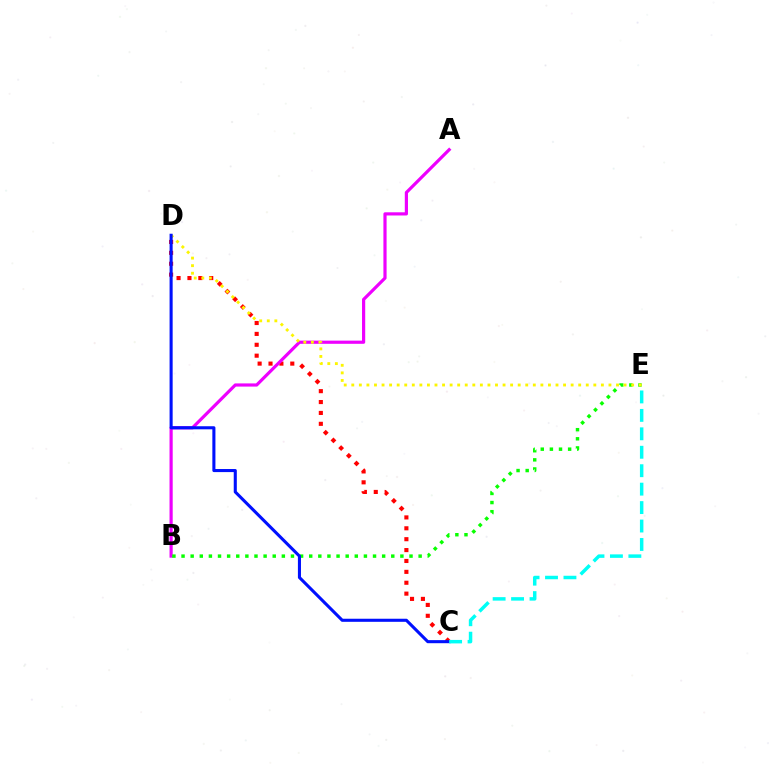{('C', 'D'): [{'color': '#ff0000', 'line_style': 'dotted', 'thickness': 2.96}, {'color': '#0010ff', 'line_style': 'solid', 'thickness': 2.22}], ('A', 'B'): [{'color': '#ee00ff', 'line_style': 'solid', 'thickness': 2.29}], ('B', 'E'): [{'color': '#08ff00', 'line_style': 'dotted', 'thickness': 2.48}], ('D', 'E'): [{'color': '#fcf500', 'line_style': 'dotted', 'thickness': 2.06}], ('C', 'E'): [{'color': '#00fff6', 'line_style': 'dashed', 'thickness': 2.51}]}